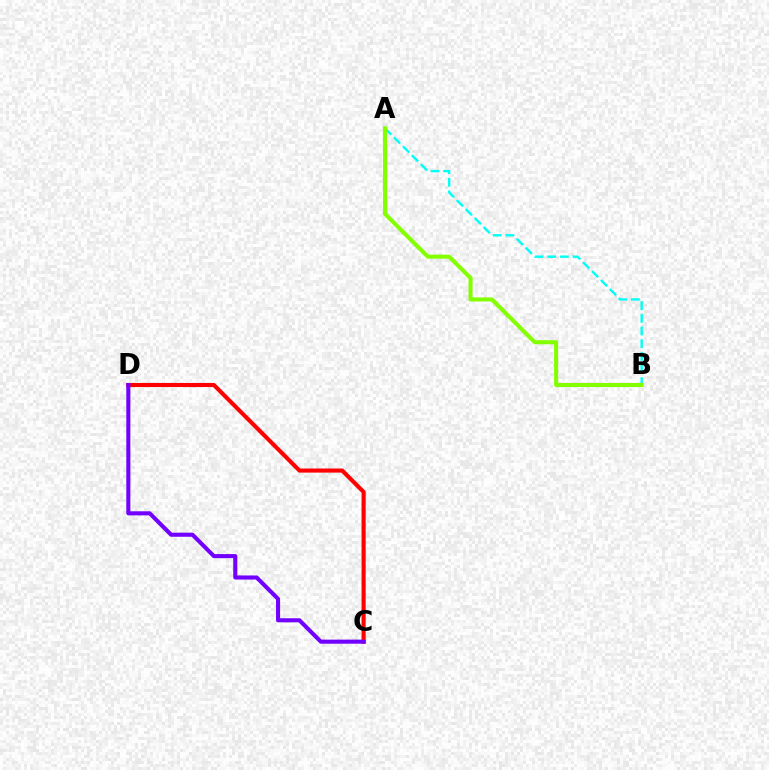{('A', 'B'): [{'color': '#00fff6', 'line_style': 'dashed', 'thickness': 1.72}, {'color': '#84ff00', 'line_style': 'solid', 'thickness': 2.93}], ('C', 'D'): [{'color': '#ff0000', 'line_style': 'solid', 'thickness': 2.95}, {'color': '#7200ff', 'line_style': 'solid', 'thickness': 2.94}]}